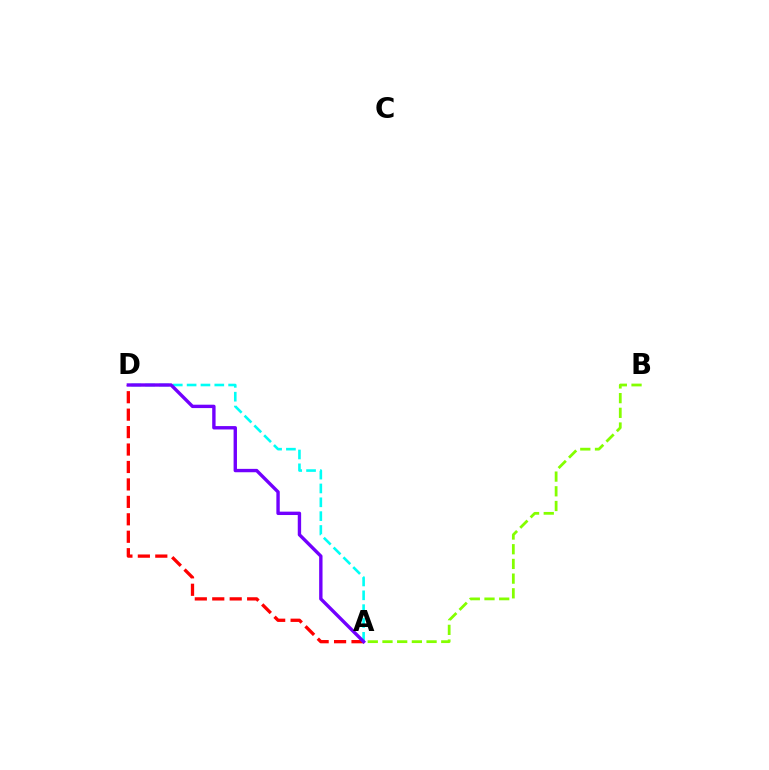{('A', 'B'): [{'color': '#84ff00', 'line_style': 'dashed', 'thickness': 2.0}], ('A', 'D'): [{'color': '#00fff6', 'line_style': 'dashed', 'thickness': 1.88}, {'color': '#ff0000', 'line_style': 'dashed', 'thickness': 2.37}, {'color': '#7200ff', 'line_style': 'solid', 'thickness': 2.43}]}